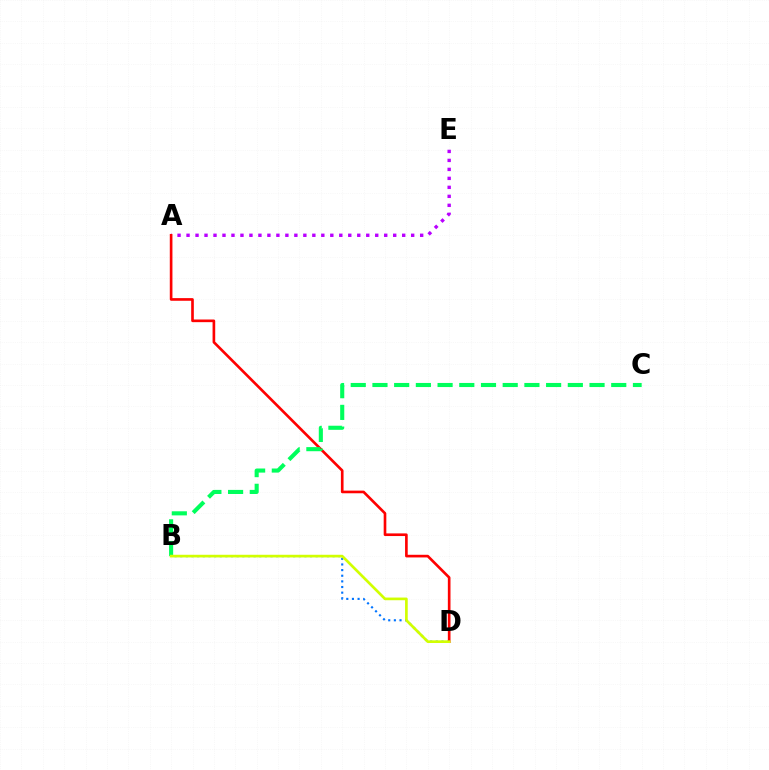{('A', 'E'): [{'color': '#b900ff', 'line_style': 'dotted', 'thickness': 2.44}], ('B', 'D'): [{'color': '#0074ff', 'line_style': 'dotted', 'thickness': 1.53}, {'color': '#d1ff00', 'line_style': 'solid', 'thickness': 1.93}], ('A', 'D'): [{'color': '#ff0000', 'line_style': 'solid', 'thickness': 1.91}], ('B', 'C'): [{'color': '#00ff5c', 'line_style': 'dashed', 'thickness': 2.95}]}